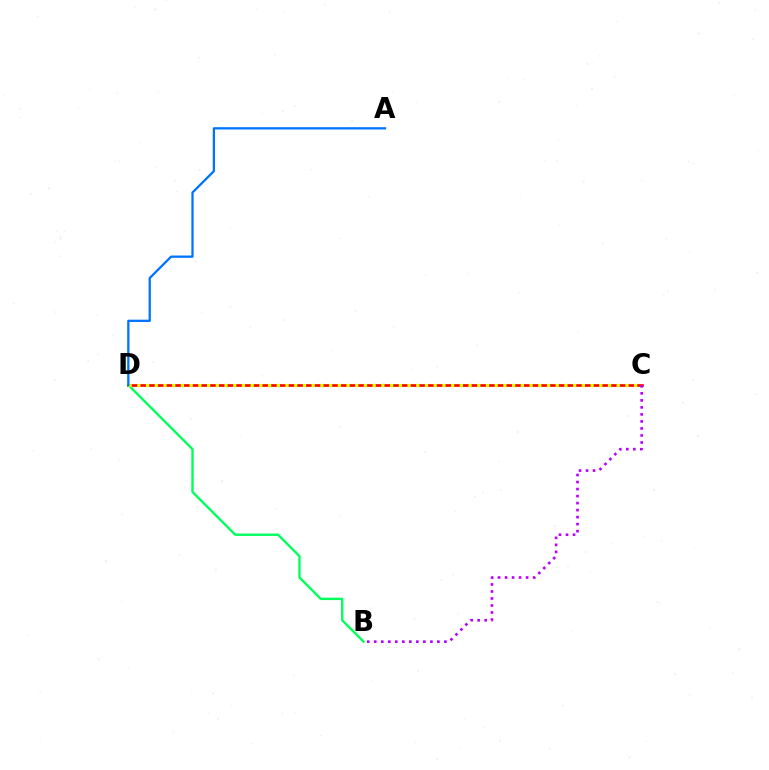{('C', 'D'): [{'color': '#ff0000', 'line_style': 'solid', 'thickness': 1.93}, {'color': '#d1ff00', 'line_style': 'dotted', 'thickness': 2.37}], ('B', 'D'): [{'color': '#00ff5c', 'line_style': 'solid', 'thickness': 1.71}], ('B', 'C'): [{'color': '#b900ff', 'line_style': 'dotted', 'thickness': 1.91}], ('A', 'D'): [{'color': '#0074ff', 'line_style': 'solid', 'thickness': 1.65}]}